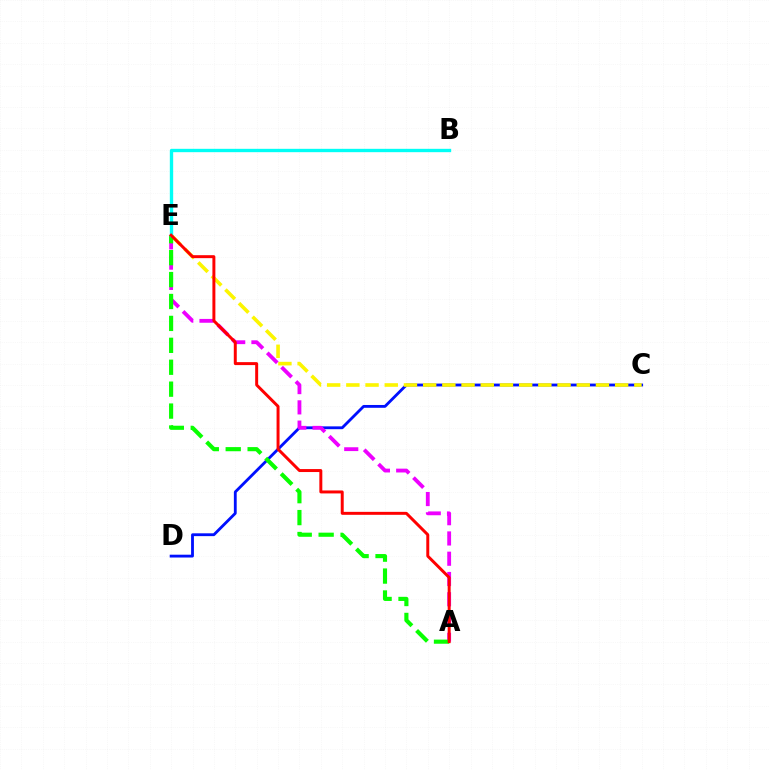{('C', 'D'): [{'color': '#0010ff', 'line_style': 'solid', 'thickness': 2.03}], ('C', 'E'): [{'color': '#fcf500', 'line_style': 'dashed', 'thickness': 2.61}], ('A', 'E'): [{'color': '#ee00ff', 'line_style': 'dashed', 'thickness': 2.75}, {'color': '#08ff00', 'line_style': 'dashed', 'thickness': 2.98}, {'color': '#ff0000', 'line_style': 'solid', 'thickness': 2.14}], ('B', 'E'): [{'color': '#00fff6', 'line_style': 'solid', 'thickness': 2.41}]}